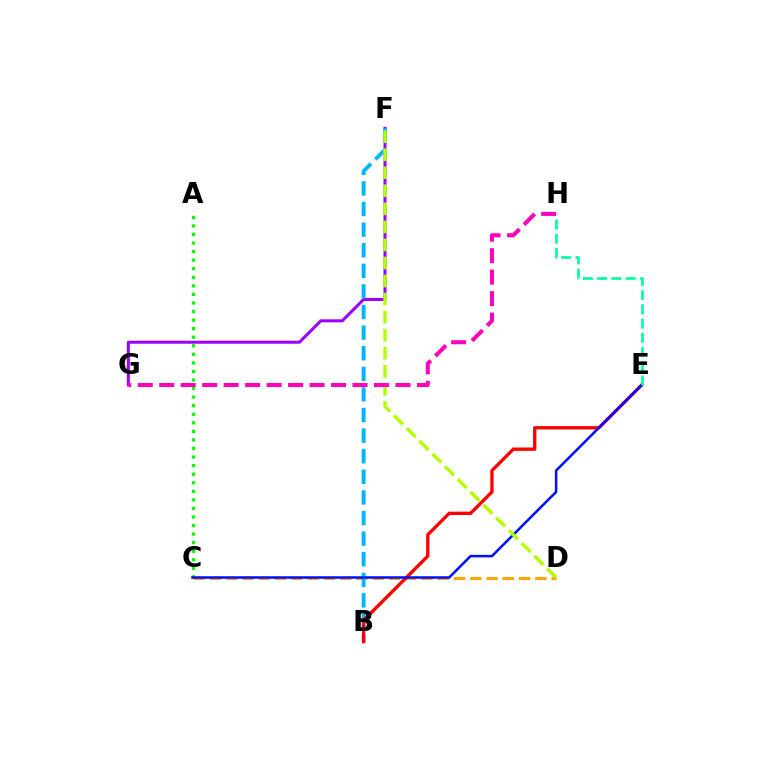{('C', 'D'): [{'color': '#ffa500', 'line_style': 'dashed', 'thickness': 2.21}], ('A', 'C'): [{'color': '#08ff00', 'line_style': 'dotted', 'thickness': 2.33}], ('F', 'G'): [{'color': '#9b00ff', 'line_style': 'solid', 'thickness': 2.18}], ('B', 'F'): [{'color': '#00b5ff', 'line_style': 'dashed', 'thickness': 2.8}], ('B', 'E'): [{'color': '#ff0000', 'line_style': 'solid', 'thickness': 2.4}], ('C', 'E'): [{'color': '#0010ff', 'line_style': 'solid', 'thickness': 1.82}], ('E', 'H'): [{'color': '#00ff9d', 'line_style': 'dashed', 'thickness': 1.93}], ('D', 'F'): [{'color': '#b3ff00', 'line_style': 'dashed', 'thickness': 2.45}], ('G', 'H'): [{'color': '#ff00bd', 'line_style': 'dashed', 'thickness': 2.92}]}